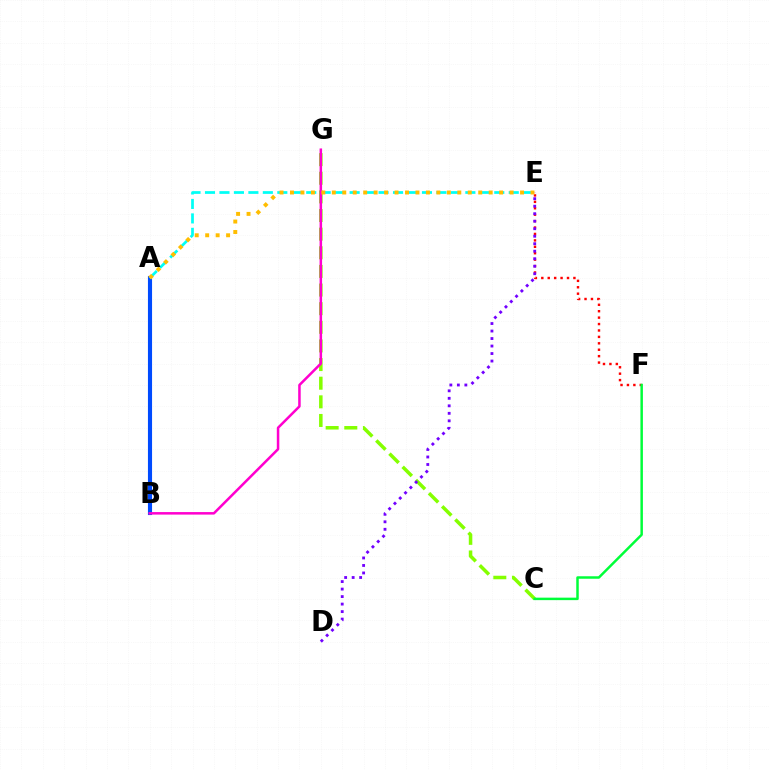{('C', 'G'): [{'color': '#84ff00', 'line_style': 'dashed', 'thickness': 2.53}], ('A', 'B'): [{'color': '#004bff', 'line_style': 'solid', 'thickness': 2.96}], ('A', 'E'): [{'color': '#00fff6', 'line_style': 'dashed', 'thickness': 1.97}, {'color': '#ffbd00', 'line_style': 'dotted', 'thickness': 2.84}], ('E', 'F'): [{'color': '#ff0000', 'line_style': 'dotted', 'thickness': 1.74}], ('B', 'G'): [{'color': '#ff00cf', 'line_style': 'solid', 'thickness': 1.81}], ('C', 'F'): [{'color': '#00ff39', 'line_style': 'solid', 'thickness': 1.79}], ('D', 'E'): [{'color': '#7200ff', 'line_style': 'dotted', 'thickness': 2.04}]}